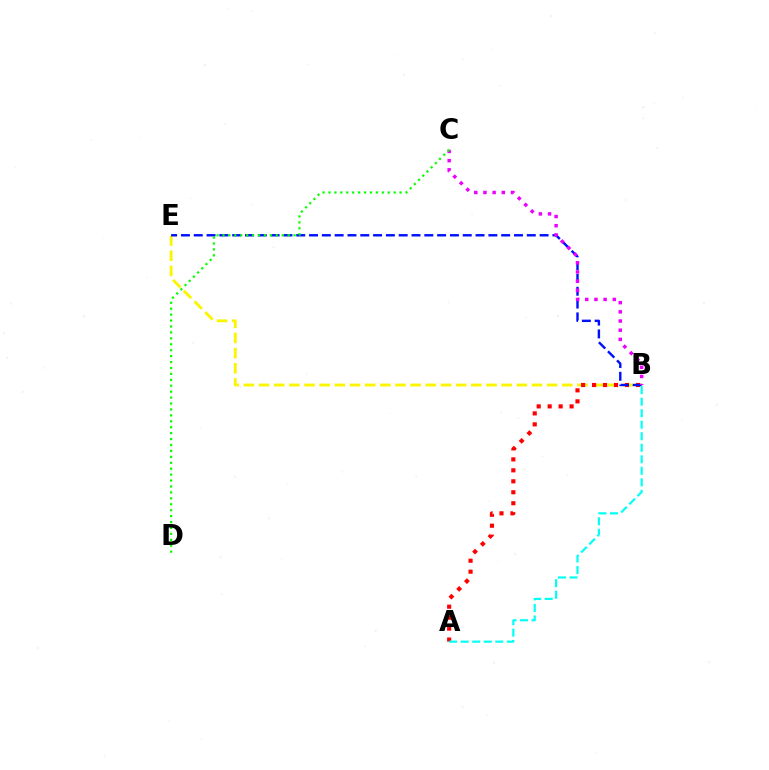{('B', 'E'): [{'color': '#fcf500', 'line_style': 'dashed', 'thickness': 2.06}, {'color': '#0010ff', 'line_style': 'dashed', 'thickness': 1.74}], ('A', 'B'): [{'color': '#ff0000', 'line_style': 'dotted', 'thickness': 2.98}, {'color': '#00fff6', 'line_style': 'dashed', 'thickness': 1.57}], ('B', 'C'): [{'color': '#ee00ff', 'line_style': 'dotted', 'thickness': 2.5}], ('C', 'D'): [{'color': '#08ff00', 'line_style': 'dotted', 'thickness': 1.61}]}